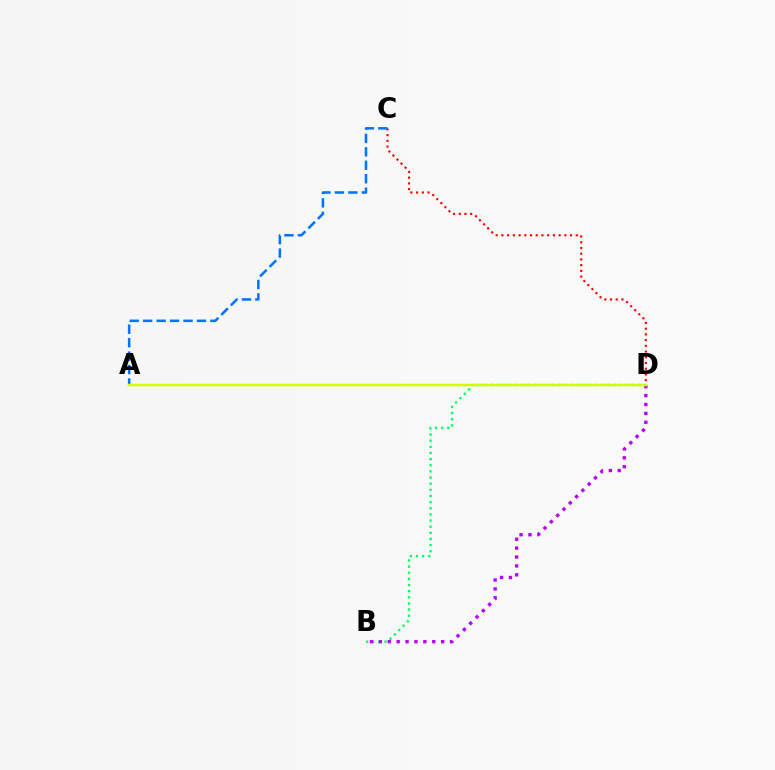{('C', 'D'): [{'color': '#ff0000', 'line_style': 'dotted', 'thickness': 1.55}], ('B', 'D'): [{'color': '#00ff5c', 'line_style': 'dotted', 'thickness': 1.67}, {'color': '#b900ff', 'line_style': 'dotted', 'thickness': 2.42}], ('A', 'C'): [{'color': '#0074ff', 'line_style': 'dashed', 'thickness': 1.83}], ('A', 'D'): [{'color': '#d1ff00', 'line_style': 'solid', 'thickness': 1.77}]}